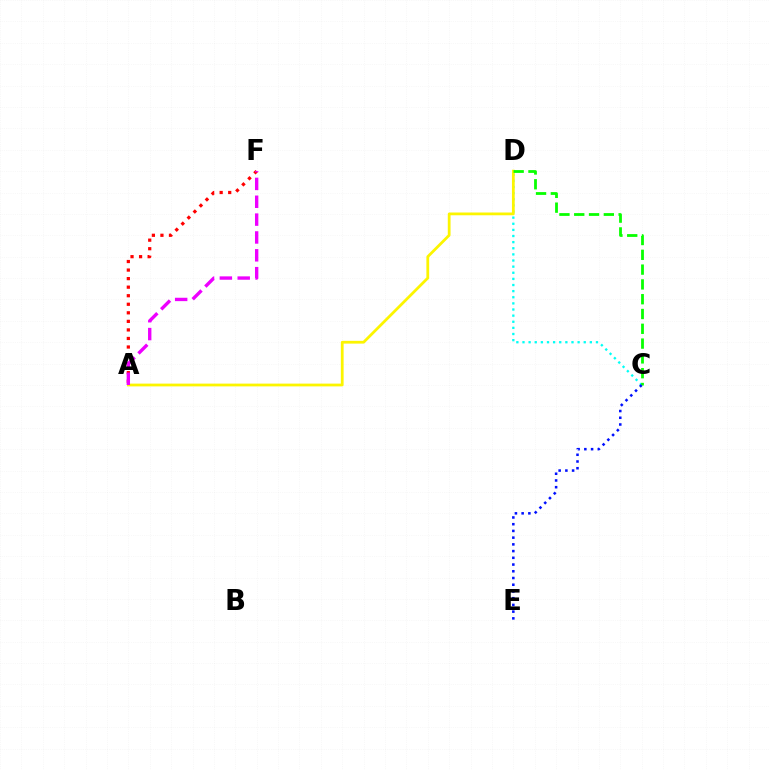{('C', 'D'): [{'color': '#00fff6', 'line_style': 'dotted', 'thickness': 1.66}, {'color': '#08ff00', 'line_style': 'dashed', 'thickness': 2.01}], ('A', 'D'): [{'color': '#fcf500', 'line_style': 'solid', 'thickness': 2.0}], ('A', 'F'): [{'color': '#ff0000', 'line_style': 'dotted', 'thickness': 2.32}, {'color': '#ee00ff', 'line_style': 'dashed', 'thickness': 2.42}], ('C', 'E'): [{'color': '#0010ff', 'line_style': 'dotted', 'thickness': 1.83}]}